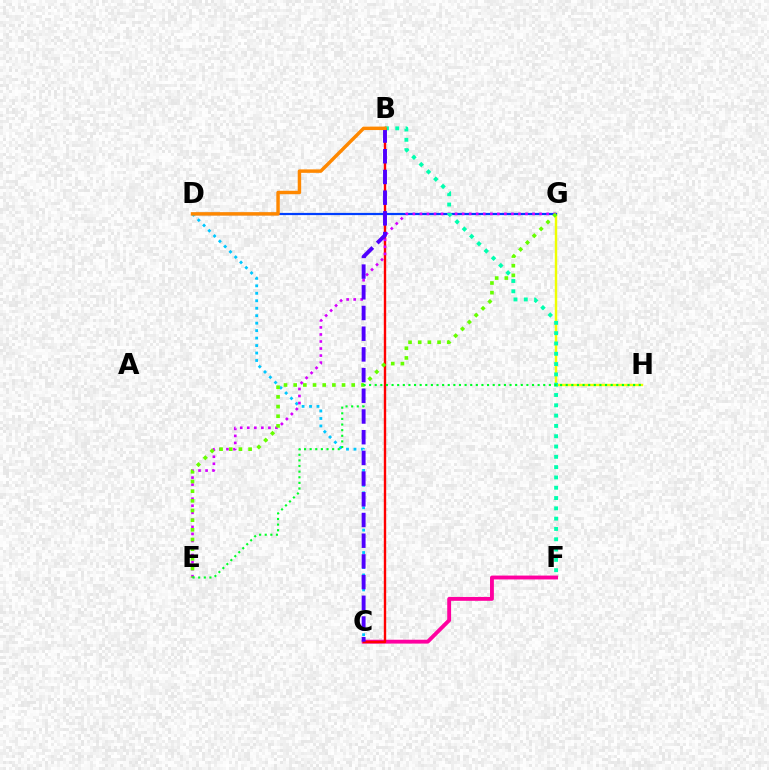{('G', 'H'): [{'color': '#eeff00', 'line_style': 'solid', 'thickness': 1.75}], ('C', 'F'): [{'color': '#ff00a0', 'line_style': 'solid', 'thickness': 2.78}], ('D', 'G'): [{'color': '#003fff', 'line_style': 'solid', 'thickness': 1.59}], ('C', 'D'): [{'color': '#00c7ff', 'line_style': 'dotted', 'thickness': 2.03}], ('B', 'C'): [{'color': '#ff0000', 'line_style': 'solid', 'thickness': 1.72}, {'color': '#4f00ff', 'line_style': 'dashed', 'thickness': 2.81}], ('E', 'G'): [{'color': '#d600ff', 'line_style': 'dotted', 'thickness': 1.91}, {'color': '#66ff00', 'line_style': 'dotted', 'thickness': 2.63}], ('B', 'F'): [{'color': '#00ffaf', 'line_style': 'dotted', 'thickness': 2.8}], ('E', 'H'): [{'color': '#00ff27', 'line_style': 'dotted', 'thickness': 1.53}], ('B', 'D'): [{'color': '#ff8800', 'line_style': 'solid', 'thickness': 2.49}]}